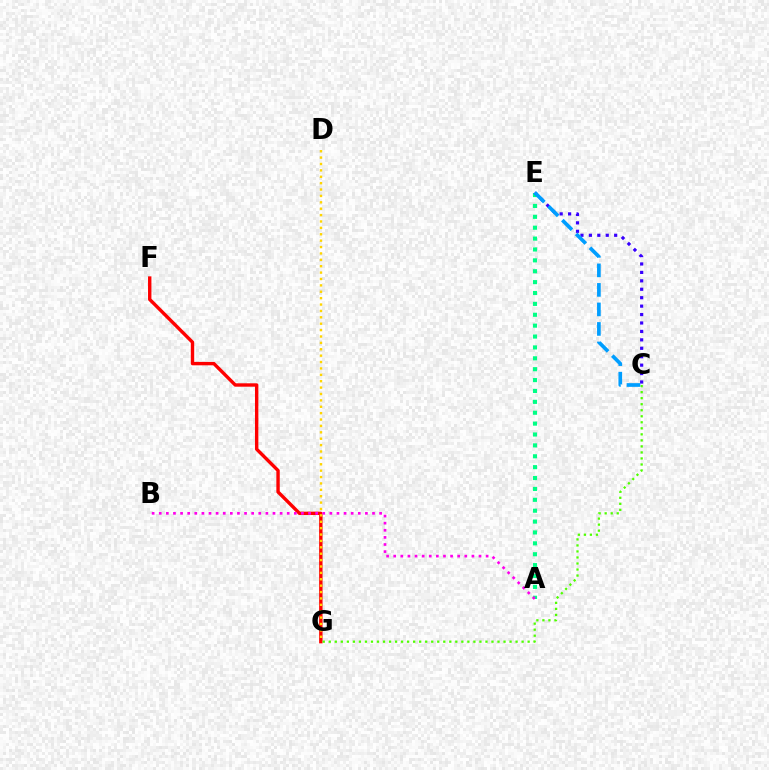{('A', 'E'): [{'color': '#00ff86', 'line_style': 'dotted', 'thickness': 2.96}], ('C', 'E'): [{'color': '#3700ff', 'line_style': 'dotted', 'thickness': 2.29}, {'color': '#009eff', 'line_style': 'dashed', 'thickness': 2.65}], ('F', 'G'): [{'color': '#ff0000', 'line_style': 'solid', 'thickness': 2.44}], ('C', 'G'): [{'color': '#4fff00', 'line_style': 'dotted', 'thickness': 1.64}], ('A', 'B'): [{'color': '#ff00ed', 'line_style': 'dotted', 'thickness': 1.93}], ('D', 'G'): [{'color': '#ffd500', 'line_style': 'dotted', 'thickness': 1.74}]}